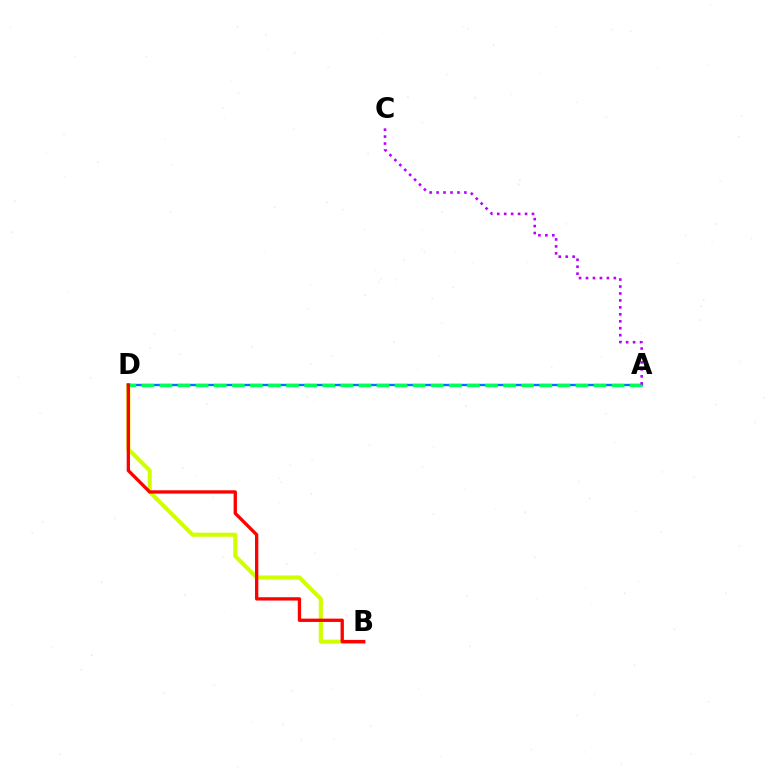{('B', 'D'): [{'color': '#d1ff00', 'line_style': 'solid', 'thickness': 2.96}, {'color': '#ff0000', 'line_style': 'solid', 'thickness': 2.38}], ('A', 'D'): [{'color': '#0074ff', 'line_style': 'solid', 'thickness': 1.7}, {'color': '#00ff5c', 'line_style': 'dashed', 'thickness': 2.46}], ('A', 'C'): [{'color': '#b900ff', 'line_style': 'dotted', 'thickness': 1.89}]}